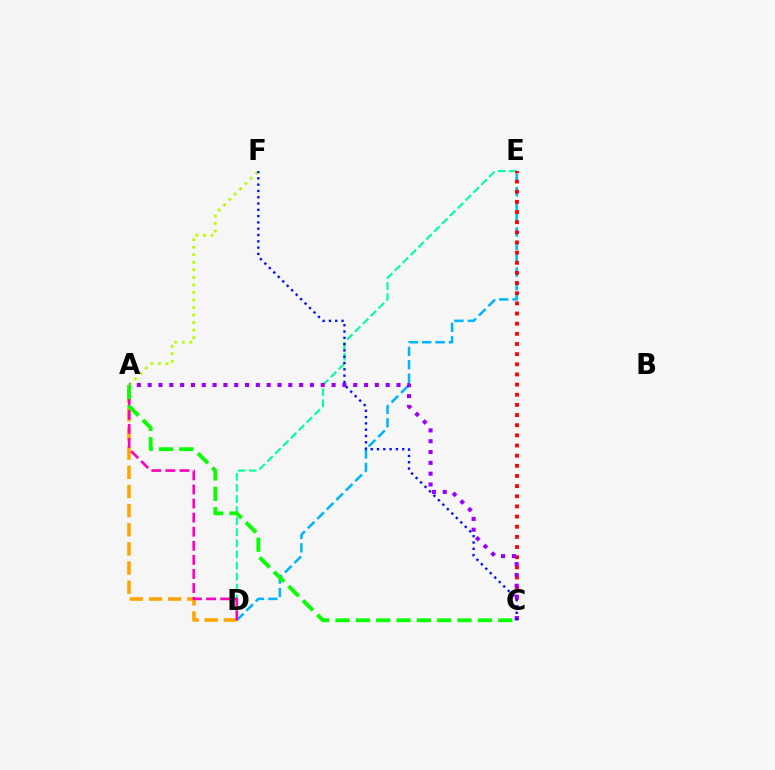{('D', 'E'): [{'color': '#00b5ff', 'line_style': 'dashed', 'thickness': 1.82}, {'color': '#00ff9d', 'line_style': 'dashed', 'thickness': 1.51}], ('A', 'D'): [{'color': '#ffa500', 'line_style': 'dashed', 'thickness': 2.6}, {'color': '#ff00bd', 'line_style': 'dashed', 'thickness': 1.91}], ('A', 'F'): [{'color': '#b3ff00', 'line_style': 'dotted', 'thickness': 2.05}], ('C', 'E'): [{'color': '#ff0000', 'line_style': 'dotted', 'thickness': 2.76}], ('A', 'C'): [{'color': '#9b00ff', 'line_style': 'dotted', 'thickness': 2.94}, {'color': '#08ff00', 'line_style': 'dashed', 'thickness': 2.76}], ('C', 'F'): [{'color': '#0010ff', 'line_style': 'dotted', 'thickness': 1.71}]}